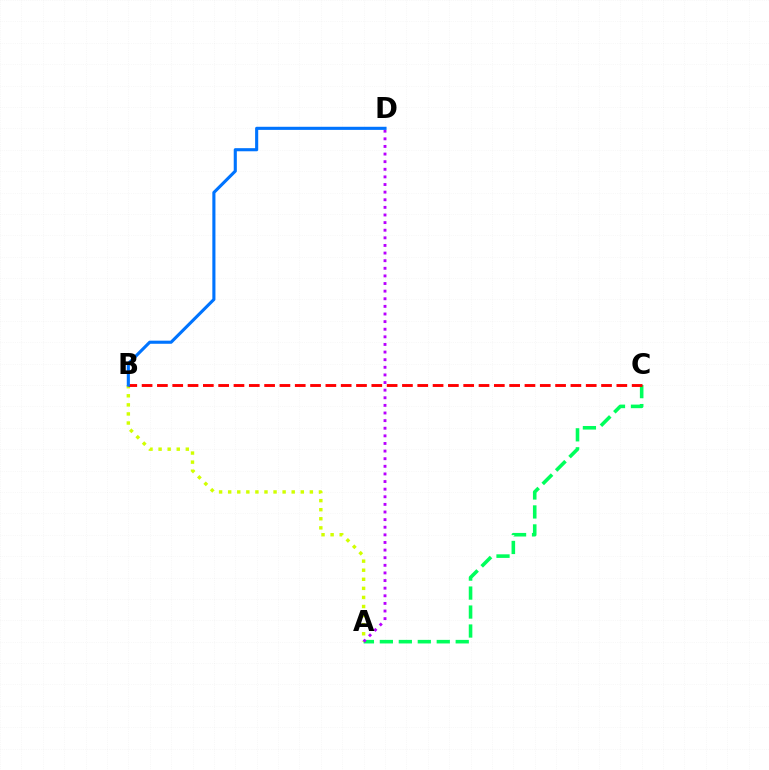{('A', 'C'): [{'color': '#00ff5c', 'line_style': 'dashed', 'thickness': 2.58}], ('A', 'B'): [{'color': '#d1ff00', 'line_style': 'dotted', 'thickness': 2.47}], ('B', 'C'): [{'color': '#ff0000', 'line_style': 'dashed', 'thickness': 2.08}], ('A', 'D'): [{'color': '#b900ff', 'line_style': 'dotted', 'thickness': 2.07}], ('B', 'D'): [{'color': '#0074ff', 'line_style': 'solid', 'thickness': 2.24}]}